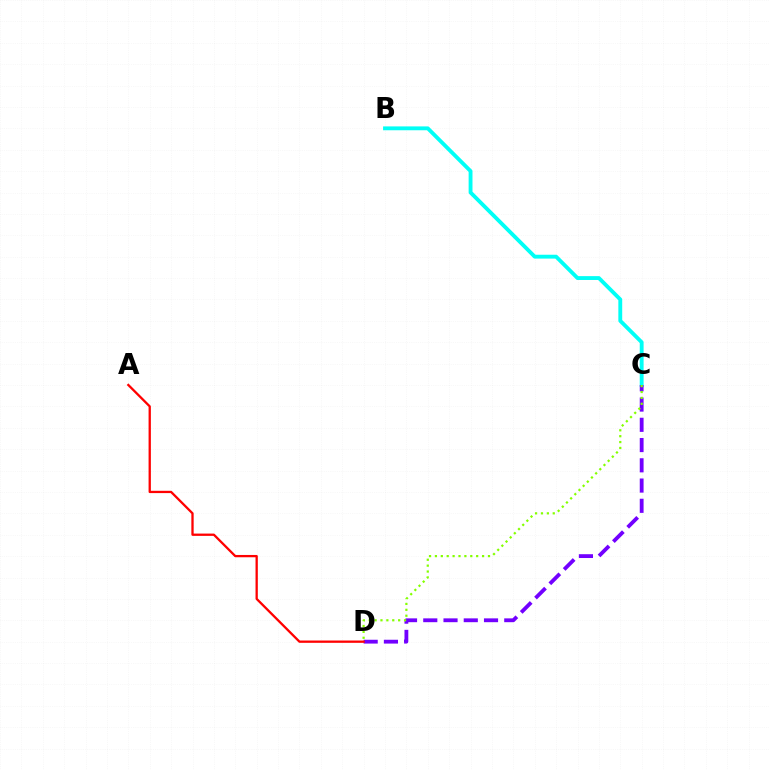{('B', 'C'): [{'color': '#00fff6', 'line_style': 'solid', 'thickness': 2.78}], ('C', 'D'): [{'color': '#7200ff', 'line_style': 'dashed', 'thickness': 2.75}, {'color': '#84ff00', 'line_style': 'dotted', 'thickness': 1.6}], ('A', 'D'): [{'color': '#ff0000', 'line_style': 'solid', 'thickness': 1.65}]}